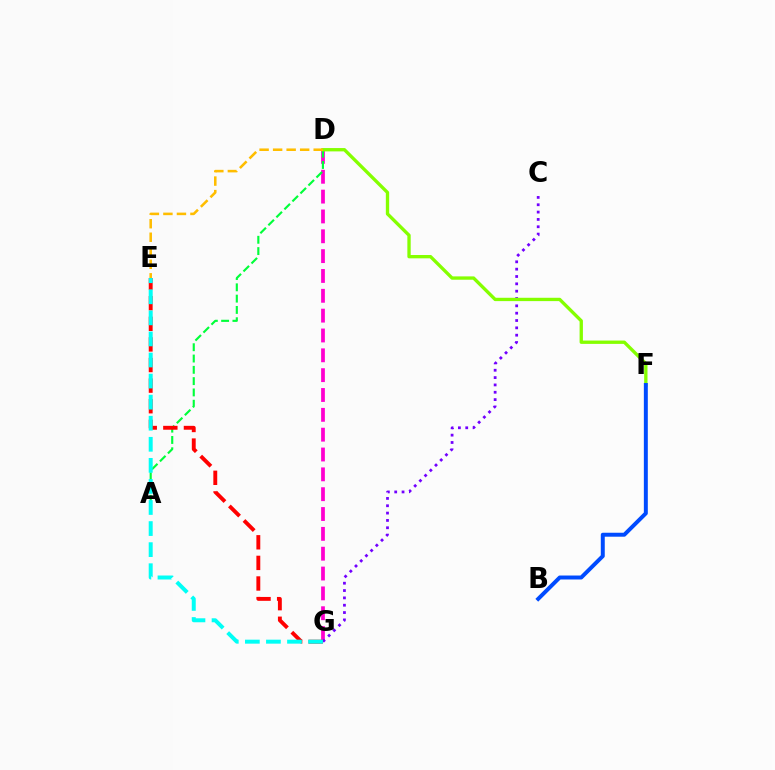{('D', 'G'): [{'color': '#ff00cf', 'line_style': 'dashed', 'thickness': 2.7}], ('A', 'D'): [{'color': '#00ff39', 'line_style': 'dashed', 'thickness': 1.53}], ('C', 'G'): [{'color': '#7200ff', 'line_style': 'dotted', 'thickness': 1.99}], ('E', 'G'): [{'color': '#ff0000', 'line_style': 'dashed', 'thickness': 2.8}, {'color': '#00fff6', 'line_style': 'dashed', 'thickness': 2.86}], ('D', 'F'): [{'color': '#84ff00', 'line_style': 'solid', 'thickness': 2.4}], ('D', 'E'): [{'color': '#ffbd00', 'line_style': 'dashed', 'thickness': 1.84}], ('B', 'F'): [{'color': '#004bff', 'line_style': 'solid', 'thickness': 2.85}]}